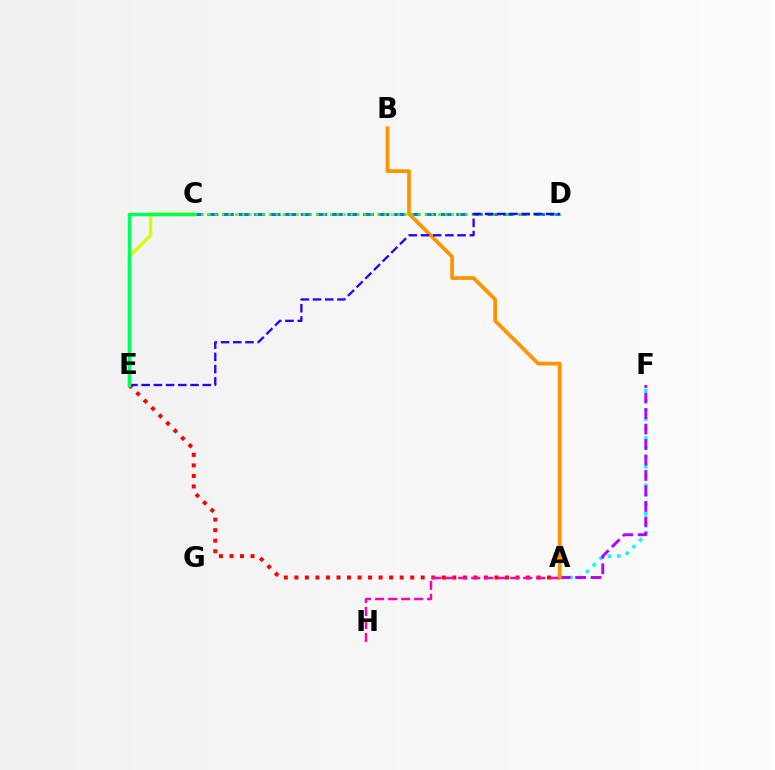{('A', 'E'): [{'color': '#ff0000', 'line_style': 'dotted', 'thickness': 2.86}], ('A', 'F'): [{'color': '#00fff6', 'line_style': 'dotted', 'thickness': 2.57}, {'color': '#b900ff', 'line_style': 'dashed', 'thickness': 2.1}], ('C', 'D'): [{'color': '#0074ff', 'line_style': 'dashed', 'thickness': 2.11}, {'color': '#3dff00', 'line_style': 'dotted', 'thickness': 1.84}], ('A', 'B'): [{'color': '#ff9400', 'line_style': 'solid', 'thickness': 2.71}], ('C', 'E'): [{'color': '#d1ff00', 'line_style': 'solid', 'thickness': 2.25}, {'color': '#00ff5c', 'line_style': 'solid', 'thickness': 2.46}], ('D', 'E'): [{'color': '#2500ff', 'line_style': 'dashed', 'thickness': 1.66}], ('A', 'H'): [{'color': '#ff00ac', 'line_style': 'dashed', 'thickness': 1.77}]}